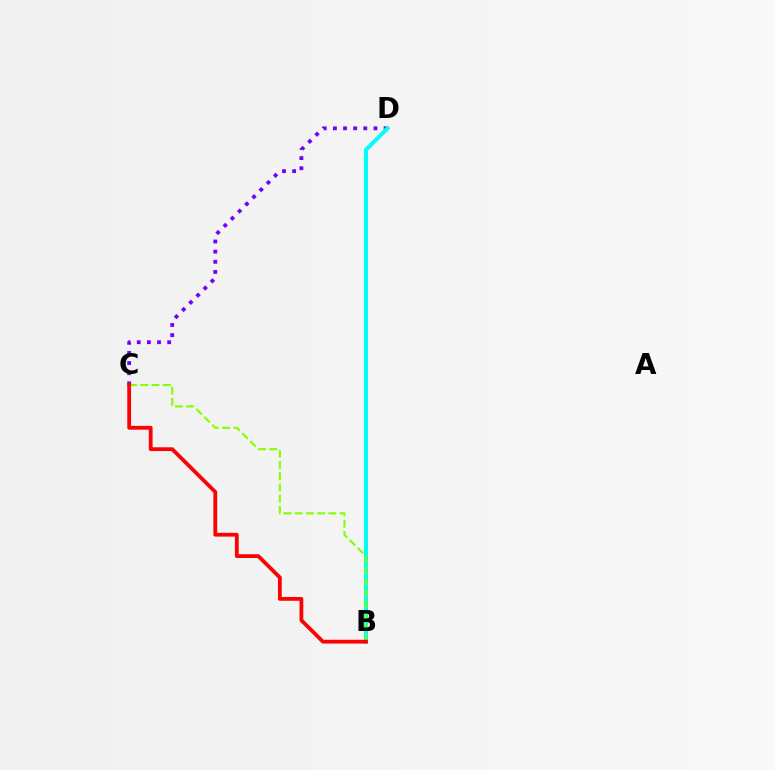{('C', 'D'): [{'color': '#7200ff', 'line_style': 'dotted', 'thickness': 2.75}], ('B', 'D'): [{'color': '#00fff6', 'line_style': 'solid', 'thickness': 2.91}], ('B', 'C'): [{'color': '#84ff00', 'line_style': 'dashed', 'thickness': 1.52}, {'color': '#ff0000', 'line_style': 'solid', 'thickness': 2.73}]}